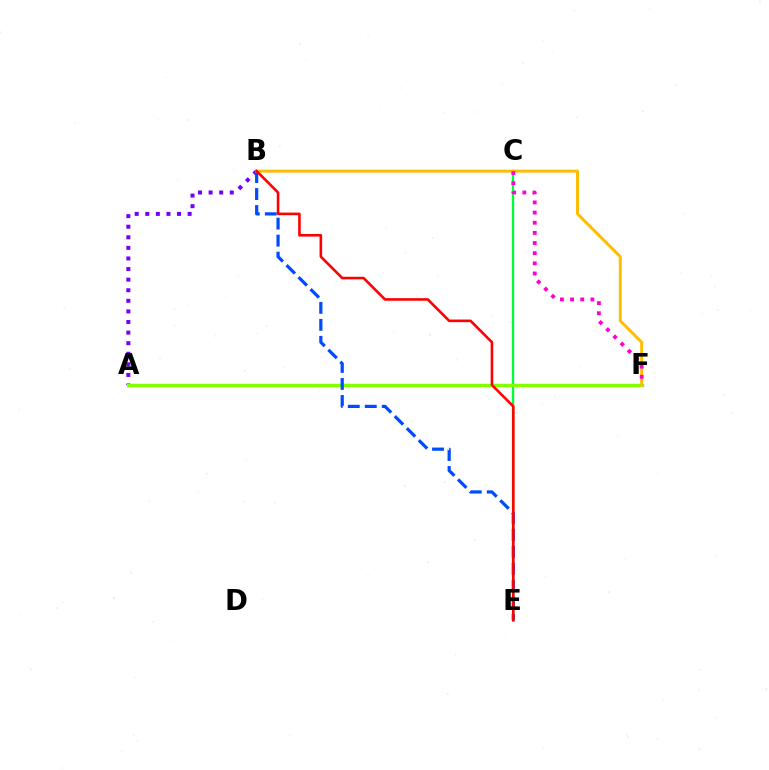{('C', 'E'): [{'color': '#00ff39', 'line_style': 'solid', 'thickness': 1.68}], ('A', 'F'): [{'color': '#00fff6', 'line_style': 'solid', 'thickness': 2.47}, {'color': '#84ff00', 'line_style': 'solid', 'thickness': 2.2}], ('A', 'B'): [{'color': '#7200ff', 'line_style': 'dotted', 'thickness': 2.88}], ('B', 'E'): [{'color': '#004bff', 'line_style': 'dashed', 'thickness': 2.31}, {'color': '#ff0000', 'line_style': 'solid', 'thickness': 1.87}], ('B', 'F'): [{'color': '#ffbd00', 'line_style': 'solid', 'thickness': 2.13}], ('C', 'F'): [{'color': '#ff00cf', 'line_style': 'dotted', 'thickness': 2.76}]}